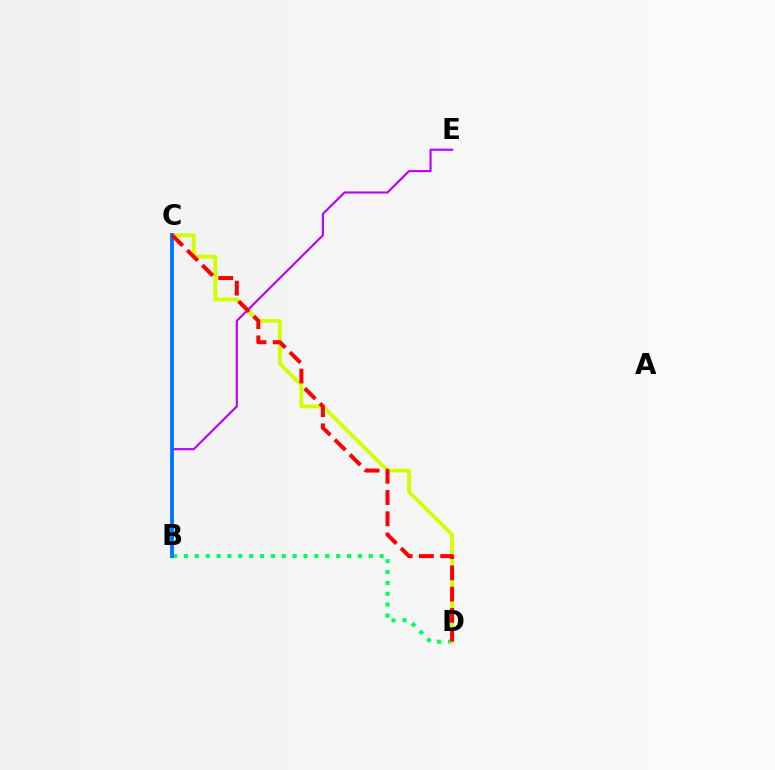{('B', 'D'): [{'color': '#00ff5c', 'line_style': 'dotted', 'thickness': 2.95}], ('B', 'E'): [{'color': '#b900ff', 'line_style': 'solid', 'thickness': 1.53}], ('C', 'D'): [{'color': '#d1ff00', 'line_style': 'solid', 'thickness': 2.76}, {'color': '#ff0000', 'line_style': 'dashed', 'thickness': 2.88}], ('B', 'C'): [{'color': '#0074ff', 'line_style': 'solid', 'thickness': 2.76}]}